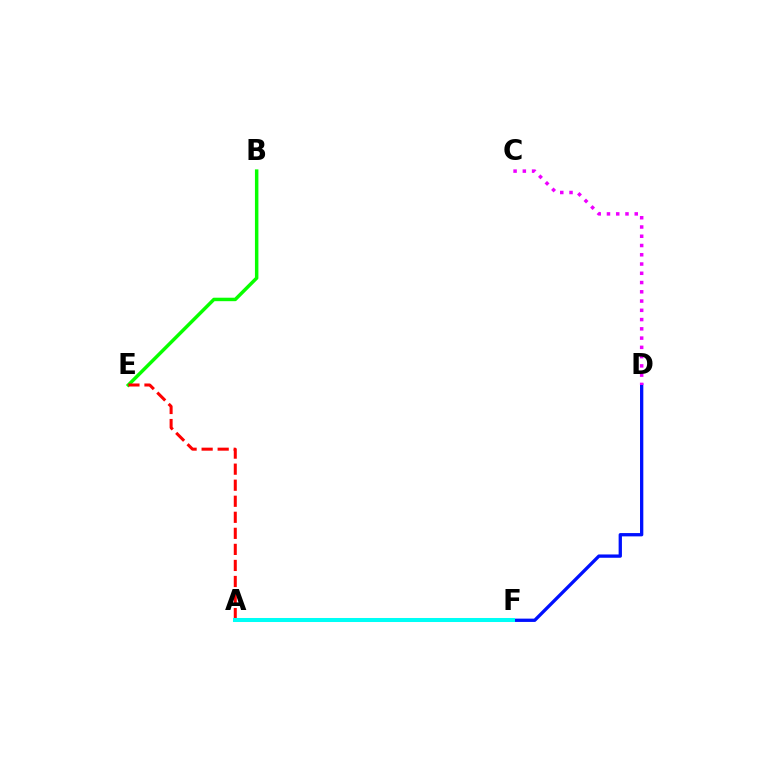{('D', 'F'): [{'color': '#0010ff', 'line_style': 'solid', 'thickness': 2.38}], ('B', 'E'): [{'color': '#08ff00', 'line_style': 'solid', 'thickness': 2.5}], ('C', 'D'): [{'color': '#ee00ff', 'line_style': 'dotted', 'thickness': 2.52}], ('A', 'E'): [{'color': '#ff0000', 'line_style': 'dashed', 'thickness': 2.18}], ('A', 'F'): [{'color': '#fcf500', 'line_style': 'dotted', 'thickness': 2.76}, {'color': '#00fff6', 'line_style': 'solid', 'thickness': 2.9}]}